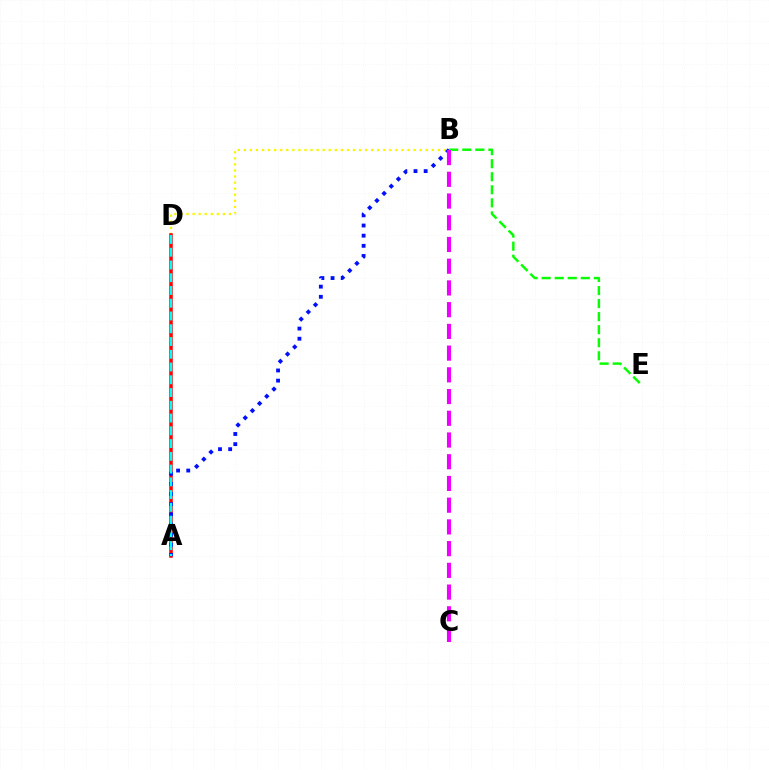{('B', 'D'): [{'color': '#fcf500', 'line_style': 'dotted', 'thickness': 1.65}], ('B', 'E'): [{'color': '#08ff00', 'line_style': 'dashed', 'thickness': 1.77}], ('A', 'D'): [{'color': '#ff0000', 'line_style': 'solid', 'thickness': 2.54}, {'color': '#00fff6', 'line_style': 'dashed', 'thickness': 1.73}], ('A', 'B'): [{'color': '#0010ff', 'line_style': 'dotted', 'thickness': 2.76}], ('B', 'C'): [{'color': '#ee00ff', 'line_style': 'dashed', 'thickness': 2.95}]}